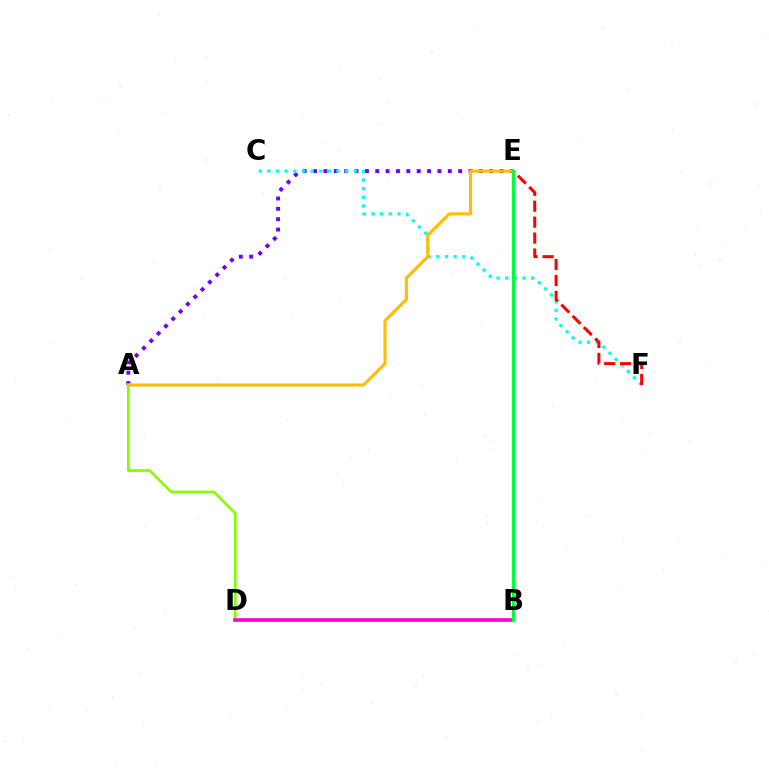{('A', 'E'): [{'color': '#7200ff', 'line_style': 'dotted', 'thickness': 2.82}, {'color': '#ffbd00', 'line_style': 'solid', 'thickness': 2.23}], ('B', 'D'): [{'color': '#004bff', 'line_style': 'solid', 'thickness': 1.52}, {'color': '#ff00cf', 'line_style': 'solid', 'thickness': 2.6}], ('C', 'F'): [{'color': '#00fff6', 'line_style': 'dotted', 'thickness': 2.35}], ('E', 'F'): [{'color': '#ff0000', 'line_style': 'dashed', 'thickness': 2.17}], ('A', 'D'): [{'color': '#84ff00', 'line_style': 'solid', 'thickness': 1.95}], ('B', 'E'): [{'color': '#00ff39', 'line_style': 'solid', 'thickness': 2.38}]}